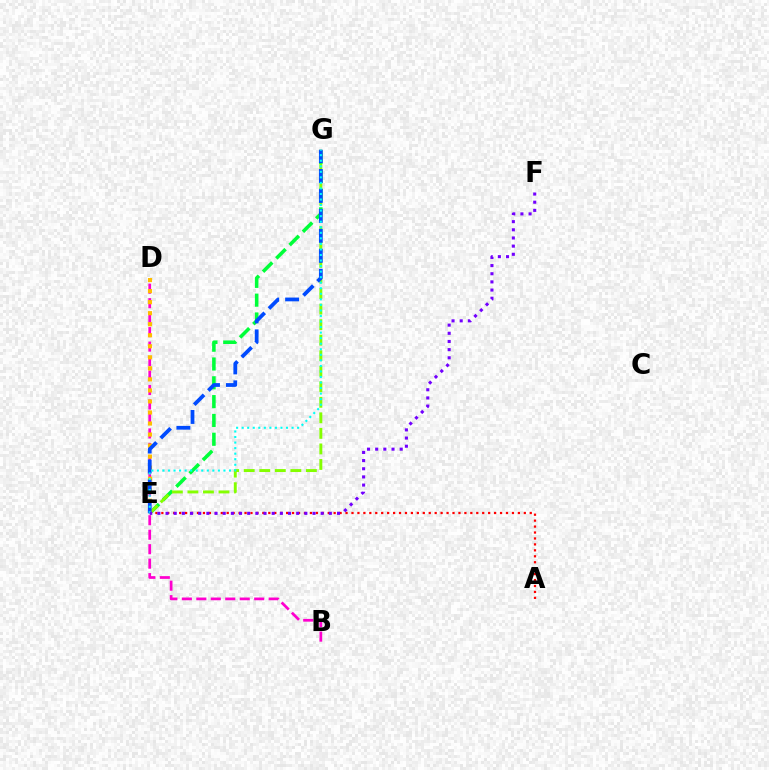{('B', 'D'): [{'color': '#ff00cf', 'line_style': 'dashed', 'thickness': 1.97}], ('E', 'G'): [{'color': '#00ff39', 'line_style': 'dashed', 'thickness': 2.56}, {'color': '#84ff00', 'line_style': 'dashed', 'thickness': 2.11}, {'color': '#004bff', 'line_style': 'dashed', 'thickness': 2.71}, {'color': '#00fff6', 'line_style': 'dotted', 'thickness': 1.51}], ('A', 'E'): [{'color': '#ff0000', 'line_style': 'dotted', 'thickness': 1.61}], ('D', 'E'): [{'color': '#ffbd00', 'line_style': 'dotted', 'thickness': 3.0}], ('E', 'F'): [{'color': '#7200ff', 'line_style': 'dotted', 'thickness': 2.22}]}